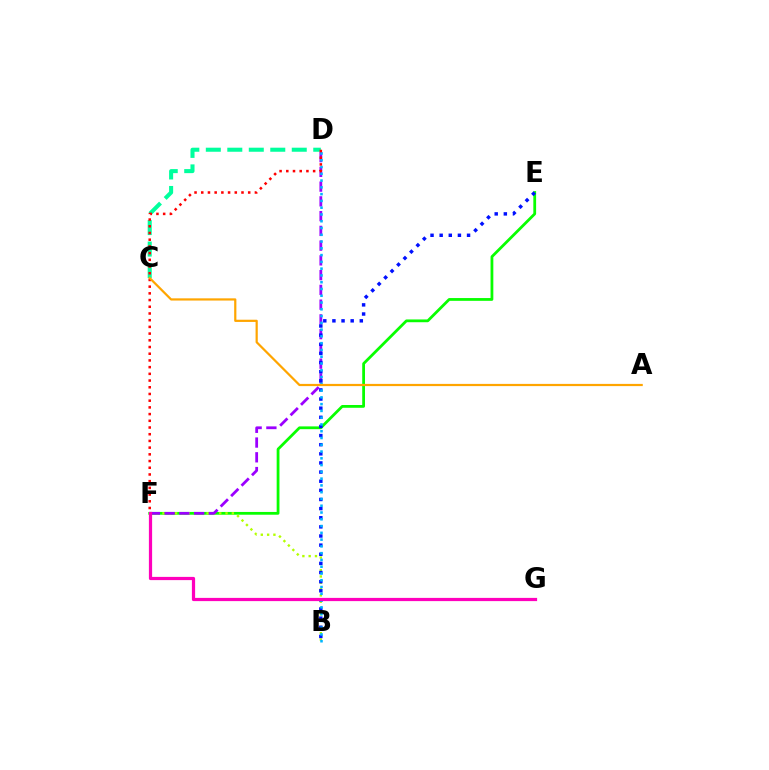{('E', 'F'): [{'color': '#08ff00', 'line_style': 'solid', 'thickness': 2.0}], ('B', 'F'): [{'color': '#b3ff00', 'line_style': 'dotted', 'thickness': 1.71}], ('D', 'F'): [{'color': '#9b00ff', 'line_style': 'dashed', 'thickness': 2.0}, {'color': '#ff0000', 'line_style': 'dotted', 'thickness': 1.82}], ('C', 'D'): [{'color': '#00ff9d', 'line_style': 'dashed', 'thickness': 2.92}], ('B', 'E'): [{'color': '#0010ff', 'line_style': 'dotted', 'thickness': 2.48}], ('B', 'D'): [{'color': '#00b5ff', 'line_style': 'dotted', 'thickness': 1.84}], ('A', 'C'): [{'color': '#ffa500', 'line_style': 'solid', 'thickness': 1.59}], ('F', 'G'): [{'color': '#ff00bd', 'line_style': 'solid', 'thickness': 2.32}]}